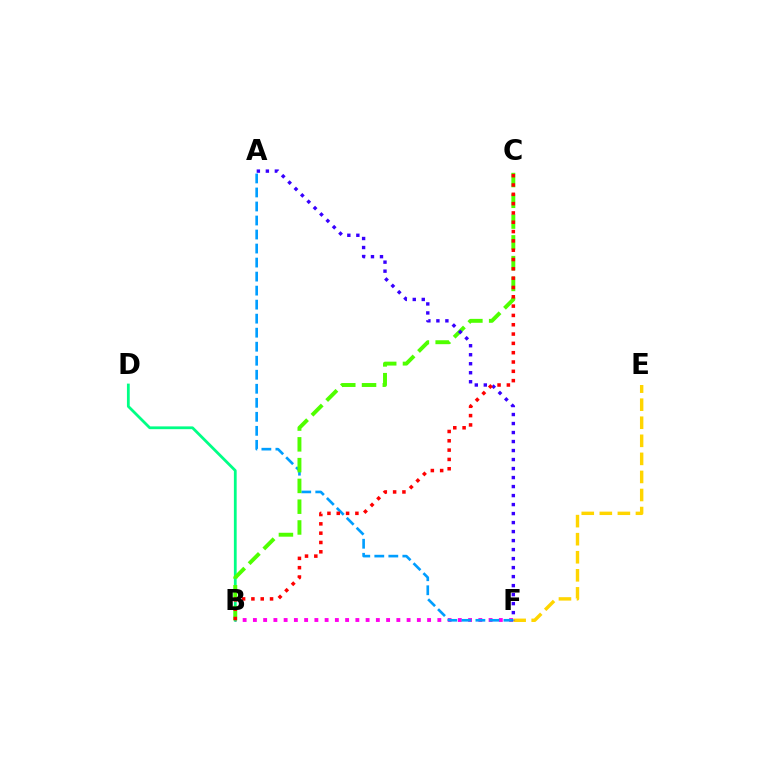{('E', 'F'): [{'color': '#ffd500', 'line_style': 'dashed', 'thickness': 2.45}], ('B', 'F'): [{'color': '#ff00ed', 'line_style': 'dotted', 'thickness': 2.78}], ('B', 'D'): [{'color': '#00ff86', 'line_style': 'solid', 'thickness': 2.0}], ('A', 'F'): [{'color': '#009eff', 'line_style': 'dashed', 'thickness': 1.9}, {'color': '#3700ff', 'line_style': 'dotted', 'thickness': 2.45}], ('B', 'C'): [{'color': '#4fff00', 'line_style': 'dashed', 'thickness': 2.82}, {'color': '#ff0000', 'line_style': 'dotted', 'thickness': 2.53}]}